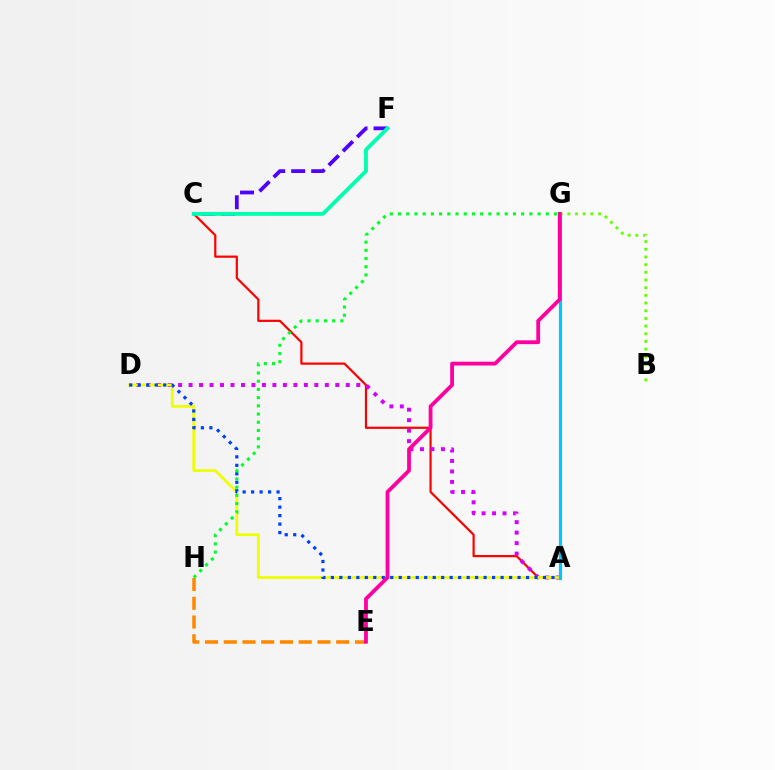{('A', 'C'): [{'color': '#ff0000', 'line_style': 'solid', 'thickness': 1.58}], ('E', 'H'): [{'color': '#ff8800', 'line_style': 'dashed', 'thickness': 2.55}], ('A', 'D'): [{'color': '#d600ff', 'line_style': 'dotted', 'thickness': 2.85}, {'color': '#eeff00', 'line_style': 'solid', 'thickness': 1.98}, {'color': '#003fff', 'line_style': 'dotted', 'thickness': 2.31}], ('C', 'F'): [{'color': '#4f00ff', 'line_style': 'dashed', 'thickness': 2.72}, {'color': '#00ffaf', 'line_style': 'solid', 'thickness': 2.78}], ('B', 'G'): [{'color': '#66ff00', 'line_style': 'dotted', 'thickness': 2.09}], ('G', 'H'): [{'color': '#00ff27', 'line_style': 'dotted', 'thickness': 2.23}], ('A', 'G'): [{'color': '#00c7ff', 'line_style': 'solid', 'thickness': 2.29}], ('E', 'G'): [{'color': '#ff00a0', 'line_style': 'solid', 'thickness': 2.74}]}